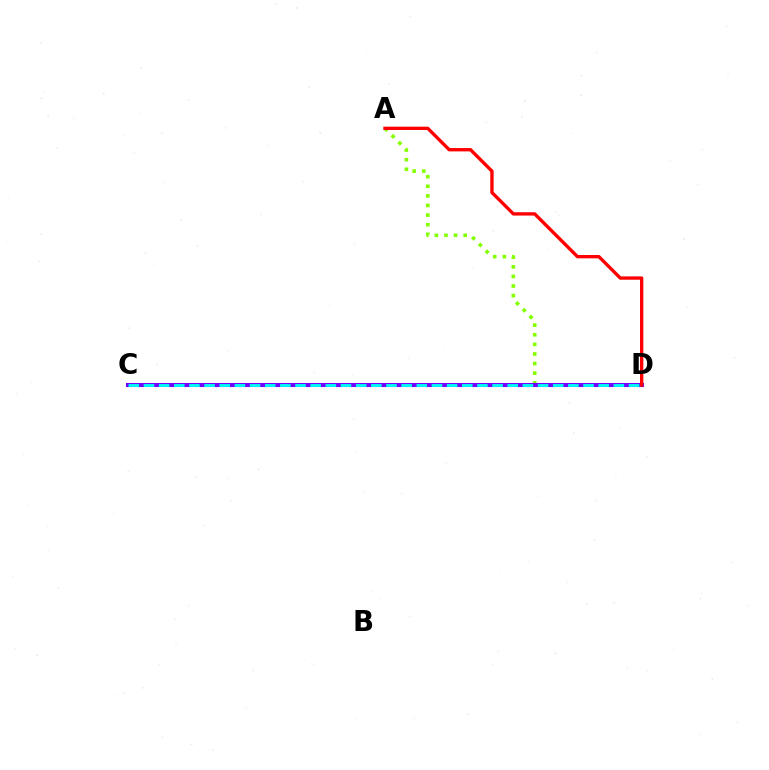{('A', 'D'): [{'color': '#84ff00', 'line_style': 'dotted', 'thickness': 2.61}, {'color': '#ff0000', 'line_style': 'solid', 'thickness': 2.41}], ('C', 'D'): [{'color': '#7200ff', 'line_style': 'solid', 'thickness': 2.93}, {'color': '#00fff6', 'line_style': 'dashed', 'thickness': 2.06}]}